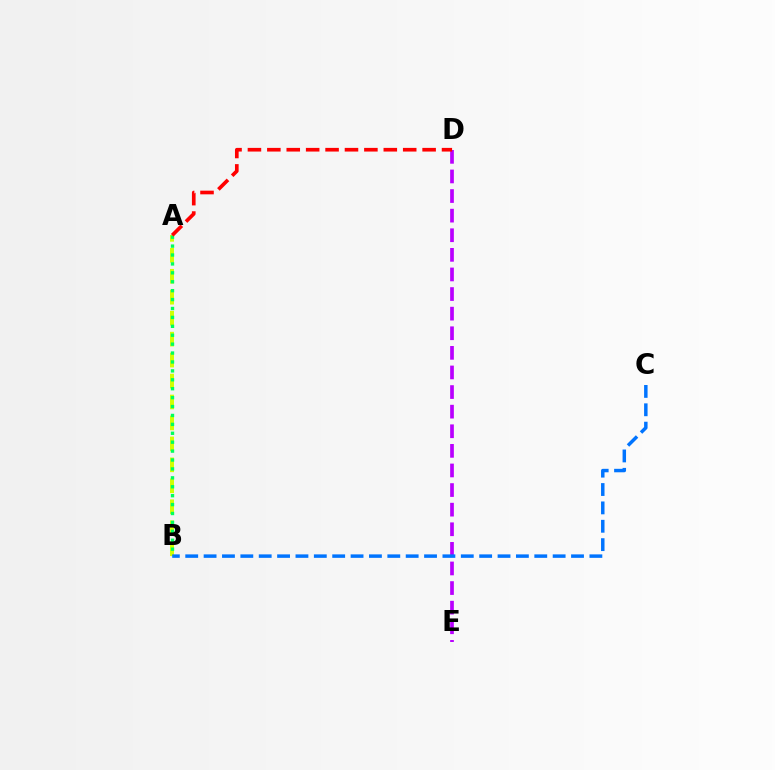{('D', 'E'): [{'color': '#b900ff', 'line_style': 'dashed', 'thickness': 2.66}], ('A', 'B'): [{'color': '#d1ff00', 'line_style': 'dashed', 'thickness': 2.85}, {'color': '#00ff5c', 'line_style': 'dotted', 'thickness': 2.42}], ('B', 'C'): [{'color': '#0074ff', 'line_style': 'dashed', 'thickness': 2.5}], ('A', 'D'): [{'color': '#ff0000', 'line_style': 'dashed', 'thickness': 2.64}]}